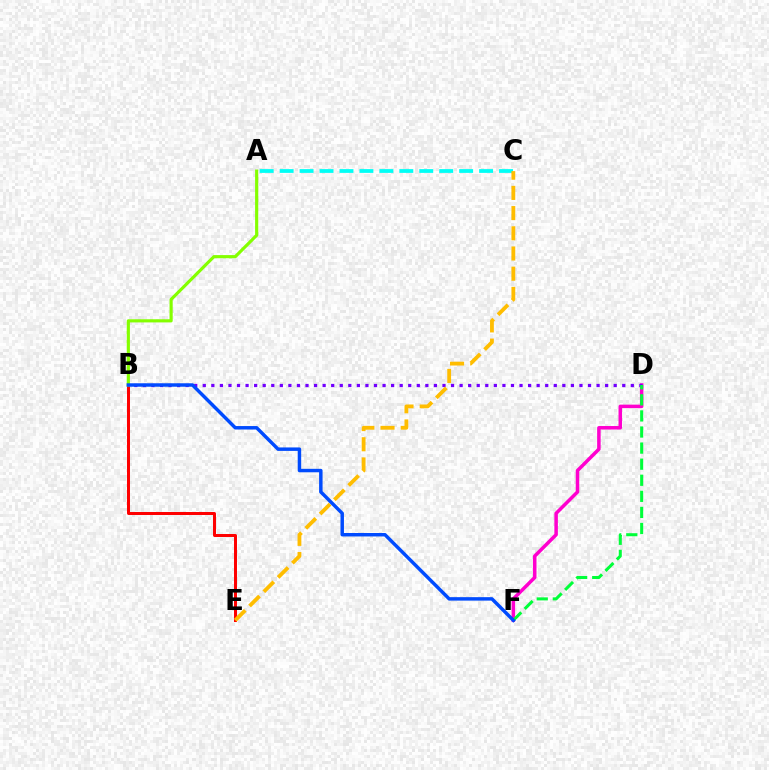{('A', 'C'): [{'color': '#00fff6', 'line_style': 'dashed', 'thickness': 2.71}], ('D', 'F'): [{'color': '#ff00cf', 'line_style': 'solid', 'thickness': 2.52}, {'color': '#00ff39', 'line_style': 'dashed', 'thickness': 2.18}], ('B', 'E'): [{'color': '#ff0000', 'line_style': 'solid', 'thickness': 2.15}], ('B', 'D'): [{'color': '#7200ff', 'line_style': 'dotted', 'thickness': 2.33}], ('A', 'B'): [{'color': '#84ff00', 'line_style': 'solid', 'thickness': 2.27}], ('C', 'E'): [{'color': '#ffbd00', 'line_style': 'dashed', 'thickness': 2.74}], ('B', 'F'): [{'color': '#004bff', 'line_style': 'solid', 'thickness': 2.49}]}